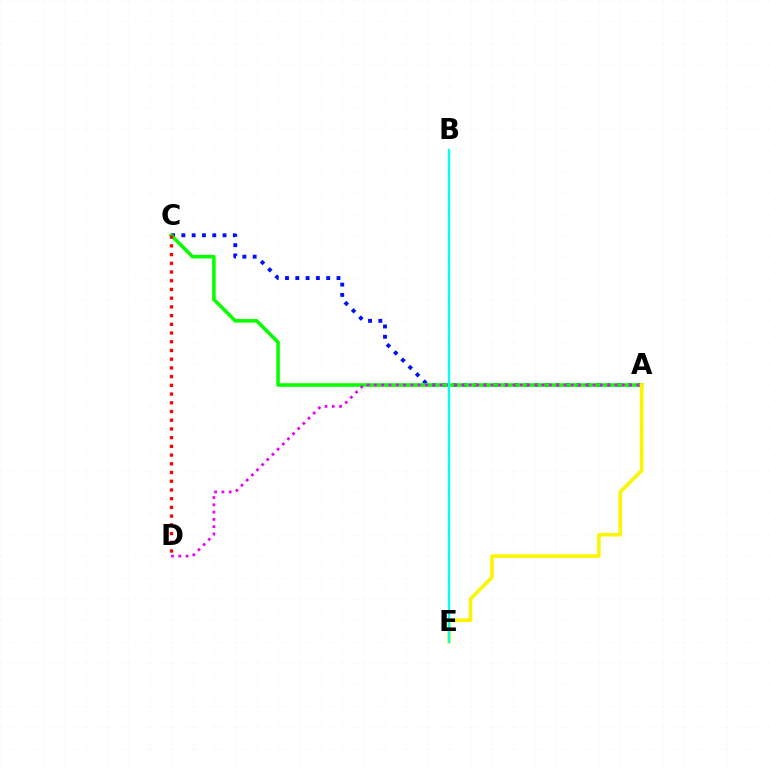{('A', 'C'): [{'color': '#0010ff', 'line_style': 'dotted', 'thickness': 2.8}, {'color': '#08ff00', 'line_style': 'solid', 'thickness': 2.57}], ('A', 'D'): [{'color': '#ee00ff', 'line_style': 'dotted', 'thickness': 1.98}], ('A', 'E'): [{'color': '#fcf500', 'line_style': 'solid', 'thickness': 2.58}], ('B', 'E'): [{'color': '#00fff6', 'line_style': 'solid', 'thickness': 1.63}], ('C', 'D'): [{'color': '#ff0000', 'line_style': 'dotted', 'thickness': 2.37}]}